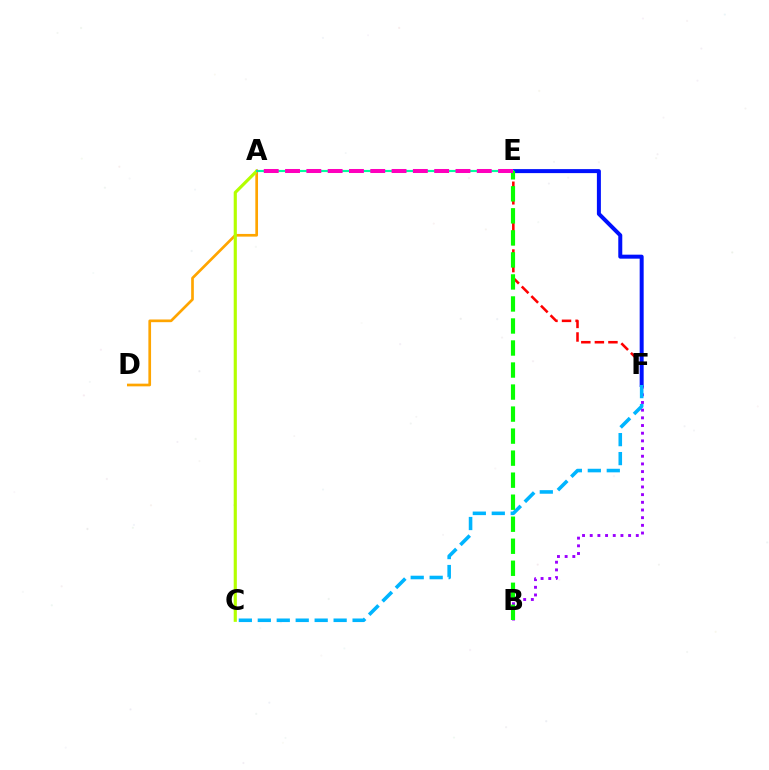{('A', 'D'): [{'color': '#ffa500', 'line_style': 'solid', 'thickness': 1.93}], ('B', 'F'): [{'color': '#9b00ff', 'line_style': 'dotted', 'thickness': 2.09}], ('E', 'F'): [{'color': '#ff0000', 'line_style': 'dashed', 'thickness': 1.84}, {'color': '#0010ff', 'line_style': 'solid', 'thickness': 2.88}], ('A', 'C'): [{'color': '#b3ff00', 'line_style': 'solid', 'thickness': 2.27}], ('A', 'E'): [{'color': '#00ff9d', 'line_style': 'solid', 'thickness': 1.54}, {'color': '#ff00bd', 'line_style': 'dashed', 'thickness': 2.89}], ('C', 'F'): [{'color': '#00b5ff', 'line_style': 'dashed', 'thickness': 2.58}], ('B', 'E'): [{'color': '#08ff00', 'line_style': 'dashed', 'thickness': 2.99}]}